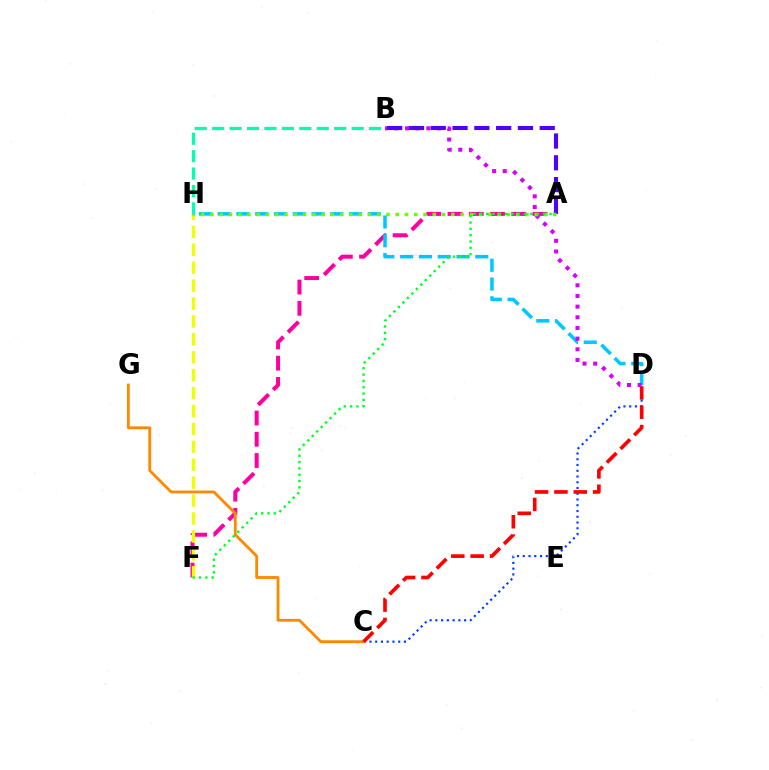{('A', 'F'): [{'color': '#ff00a0', 'line_style': 'dashed', 'thickness': 2.89}, {'color': '#00ff27', 'line_style': 'dotted', 'thickness': 1.72}], ('C', 'D'): [{'color': '#003fff', 'line_style': 'dotted', 'thickness': 1.56}, {'color': '#ff0000', 'line_style': 'dashed', 'thickness': 2.63}], ('F', 'H'): [{'color': '#eeff00', 'line_style': 'dashed', 'thickness': 2.43}], ('D', 'H'): [{'color': '#00c7ff', 'line_style': 'dashed', 'thickness': 2.55}], ('C', 'G'): [{'color': '#ff8800', 'line_style': 'solid', 'thickness': 2.03}], ('B', 'D'): [{'color': '#d600ff', 'line_style': 'dotted', 'thickness': 2.9}], ('A', 'B'): [{'color': '#4f00ff', 'line_style': 'dashed', 'thickness': 2.96}], ('A', 'H'): [{'color': '#66ff00', 'line_style': 'dotted', 'thickness': 2.52}], ('B', 'H'): [{'color': '#00ffaf', 'line_style': 'dashed', 'thickness': 2.37}]}